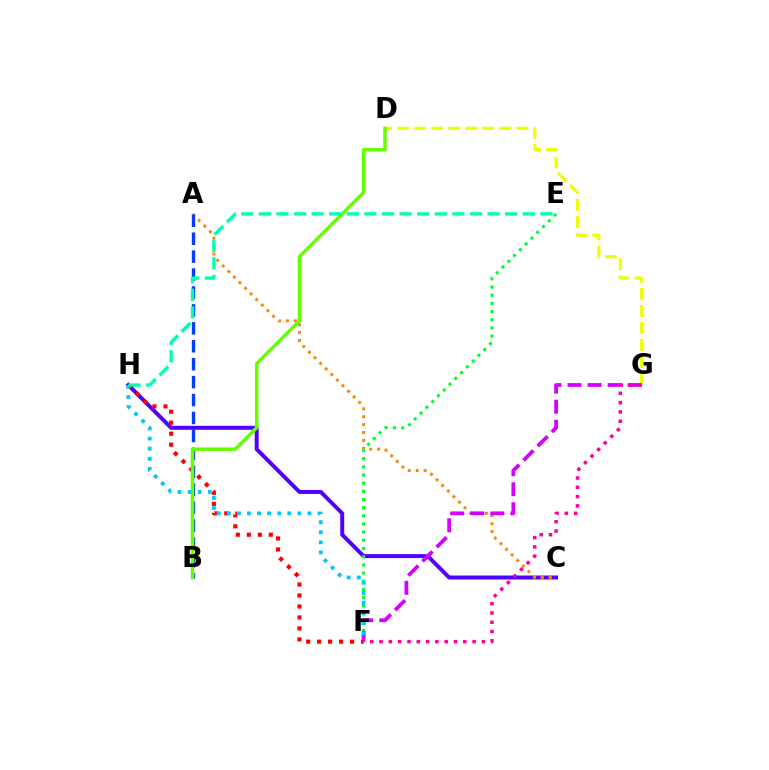{('C', 'H'): [{'color': '#4f00ff', 'line_style': 'solid', 'thickness': 2.85}], ('D', 'G'): [{'color': '#eeff00', 'line_style': 'dashed', 'thickness': 2.31}], ('A', 'C'): [{'color': '#ff8800', 'line_style': 'dotted', 'thickness': 2.15}], ('F', 'H'): [{'color': '#ff0000', 'line_style': 'dotted', 'thickness': 2.98}, {'color': '#00c7ff', 'line_style': 'dotted', 'thickness': 2.74}], ('A', 'B'): [{'color': '#003fff', 'line_style': 'dashed', 'thickness': 2.44}], ('E', 'F'): [{'color': '#00ff27', 'line_style': 'dotted', 'thickness': 2.22}], ('B', 'D'): [{'color': '#66ff00', 'line_style': 'solid', 'thickness': 2.52}], ('F', 'G'): [{'color': '#d600ff', 'line_style': 'dashed', 'thickness': 2.72}, {'color': '#ff00a0', 'line_style': 'dotted', 'thickness': 2.53}], ('E', 'H'): [{'color': '#00ffaf', 'line_style': 'dashed', 'thickness': 2.39}]}